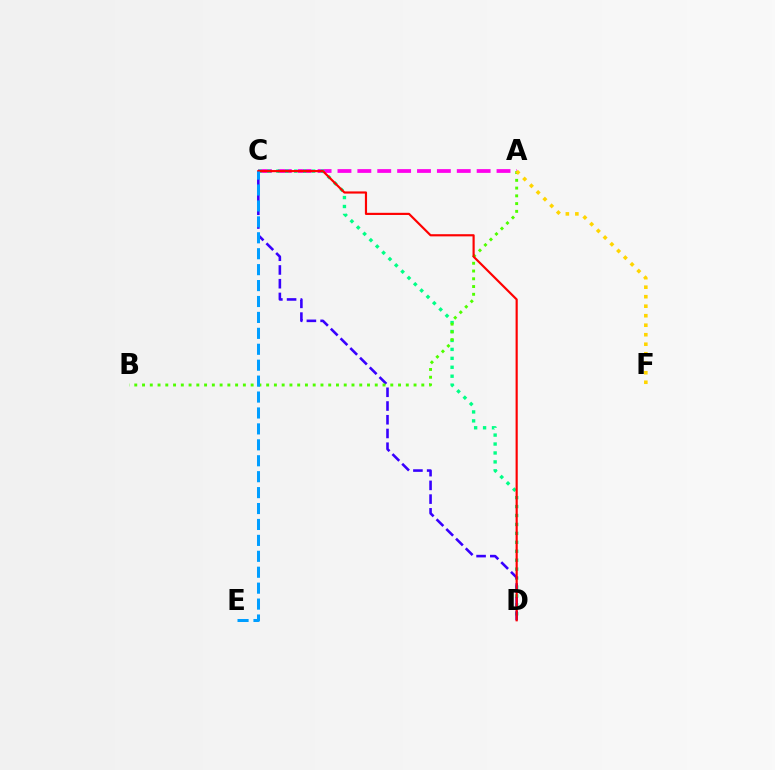{('A', 'C'): [{'color': '#ff00ed', 'line_style': 'dashed', 'thickness': 2.7}], ('C', 'D'): [{'color': '#00ff86', 'line_style': 'dotted', 'thickness': 2.43}, {'color': '#3700ff', 'line_style': 'dashed', 'thickness': 1.87}, {'color': '#ff0000', 'line_style': 'solid', 'thickness': 1.56}], ('A', 'B'): [{'color': '#4fff00', 'line_style': 'dotted', 'thickness': 2.11}], ('A', 'F'): [{'color': '#ffd500', 'line_style': 'dotted', 'thickness': 2.58}], ('C', 'E'): [{'color': '#009eff', 'line_style': 'dashed', 'thickness': 2.16}]}